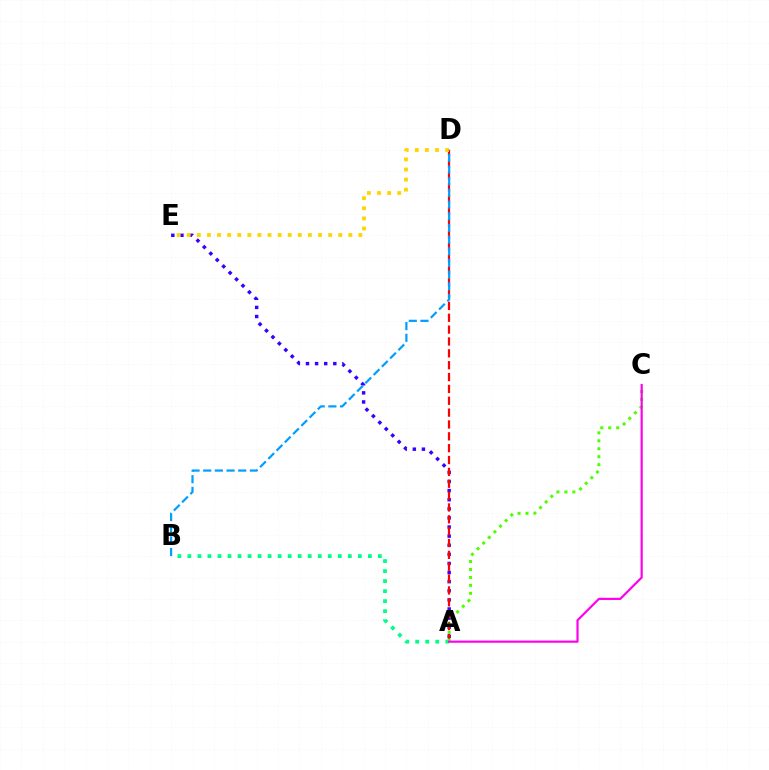{('A', 'E'): [{'color': '#3700ff', 'line_style': 'dotted', 'thickness': 2.47}], ('A', 'D'): [{'color': '#ff0000', 'line_style': 'dashed', 'thickness': 1.61}], ('D', 'E'): [{'color': '#ffd500', 'line_style': 'dotted', 'thickness': 2.74}], ('A', 'B'): [{'color': '#00ff86', 'line_style': 'dotted', 'thickness': 2.72}], ('A', 'C'): [{'color': '#4fff00', 'line_style': 'dotted', 'thickness': 2.16}, {'color': '#ff00ed', 'line_style': 'solid', 'thickness': 1.56}], ('B', 'D'): [{'color': '#009eff', 'line_style': 'dashed', 'thickness': 1.59}]}